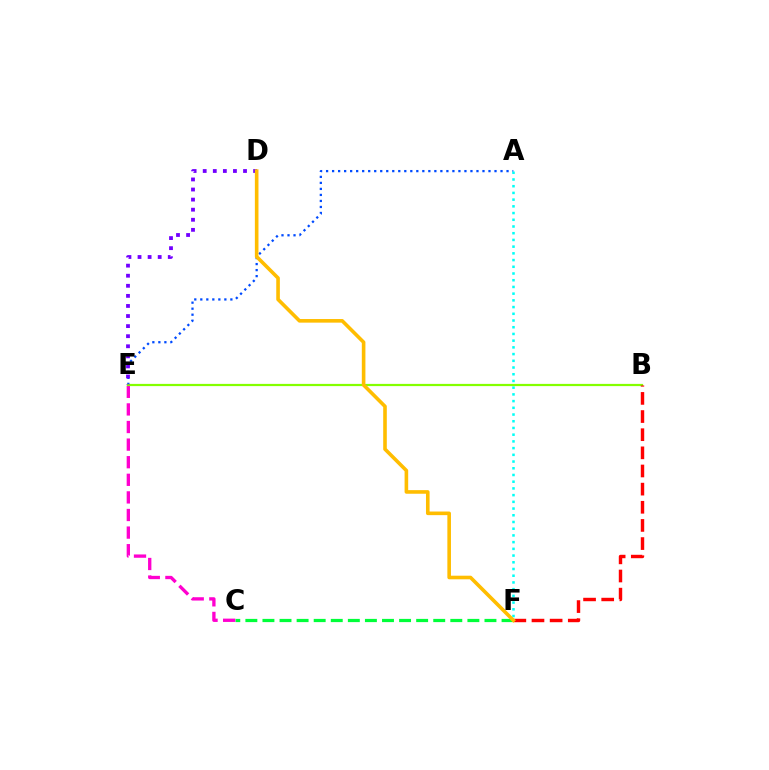{('C', 'F'): [{'color': '#00ff39', 'line_style': 'dashed', 'thickness': 2.32}], ('A', 'E'): [{'color': '#004bff', 'line_style': 'dotted', 'thickness': 1.63}], ('A', 'F'): [{'color': '#00fff6', 'line_style': 'dotted', 'thickness': 1.82}], ('C', 'E'): [{'color': '#ff00cf', 'line_style': 'dashed', 'thickness': 2.39}], ('B', 'E'): [{'color': '#84ff00', 'line_style': 'solid', 'thickness': 1.6}], ('D', 'E'): [{'color': '#7200ff', 'line_style': 'dotted', 'thickness': 2.74}], ('B', 'F'): [{'color': '#ff0000', 'line_style': 'dashed', 'thickness': 2.47}], ('D', 'F'): [{'color': '#ffbd00', 'line_style': 'solid', 'thickness': 2.6}]}